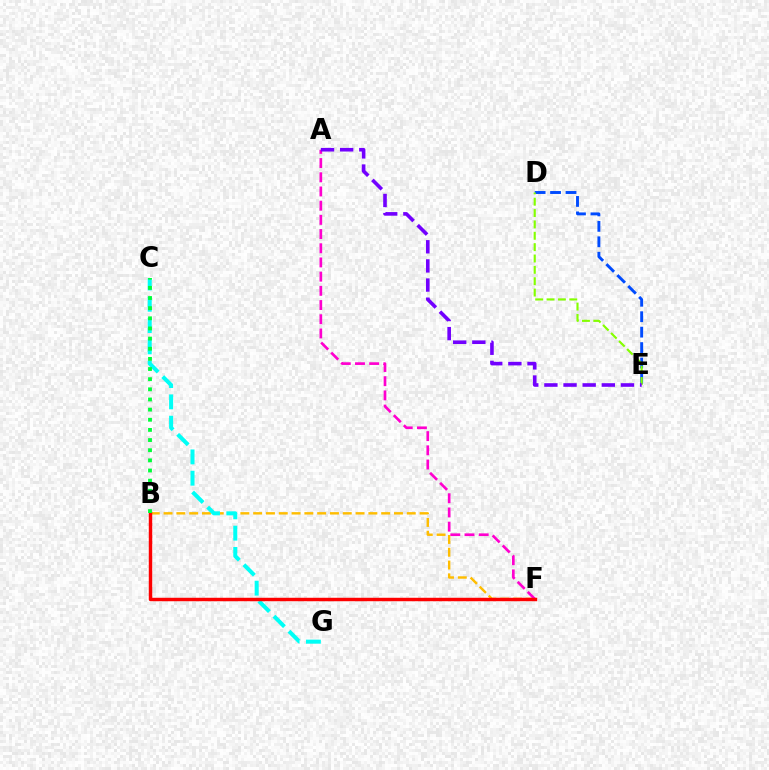{('B', 'F'): [{'color': '#ffbd00', 'line_style': 'dashed', 'thickness': 1.74}, {'color': '#ff0000', 'line_style': 'solid', 'thickness': 2.48}], ('A', 'F'): [{'color': '#ff00cf', 'line_style': 'dashed', 'thickness': 1.93}], ('D', 'E'): [{'color': '#004bff', 'line_style': 'dashed', 'thickness': 2.1}, {'color': '#84ff00', 'line_style': 'dashed', 'thickness': 1.54}], ('C', 'G'): [{'color': '#00fff6', 'line_style': 'dashed', 'thickness': 2.89}], ('A', 'E'): [{'color': '#7200ff', 'line_style': 'dashed', 'thickness': 2.6}], ('B', 'C'): [{'color': '#00ff39', 'line_style': 'dotted', 'thickness': 2.76}]}